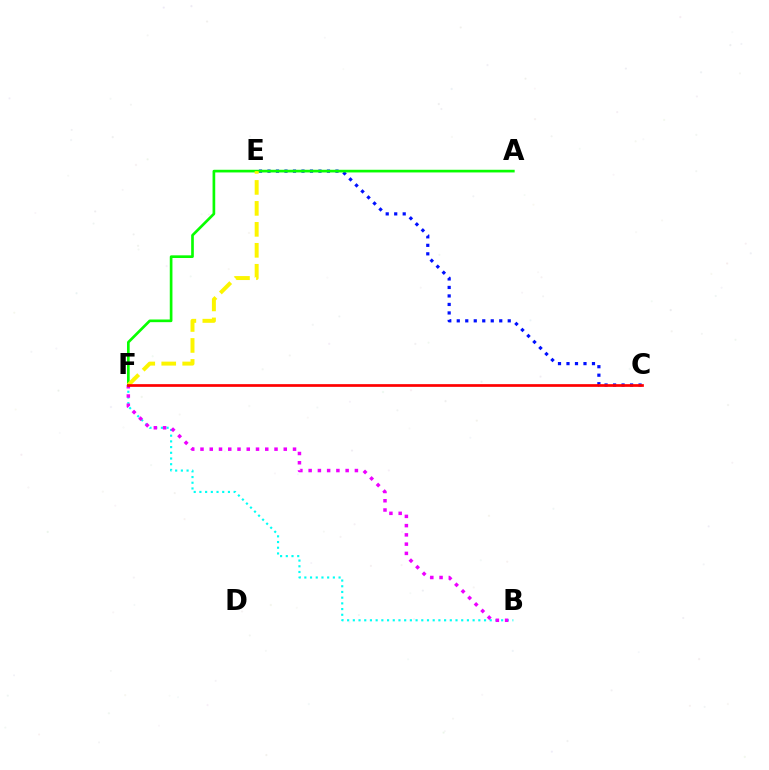{('B', 'F'): [{'color': '#00fff6', 'line_style': 'dotted', 'thickness': 1.55}, {'color': '#ee00ff', 'line_style': 'dotted', 'thickness': 2.51}], ('C', 'E'): [{'color': '#0010ff', 'line_style': 'dotted', 'thickness': 2.31}], ('A', 'F'): [{'color': '#08ff00', 'line_style': 'solid', 'thickness': 1.92}], ('E', 'F'): [{'color': '#fcf500', 'line_style': 'dashed', 'thickness': 2.85}], ('C', 'F'): [{'color': '#ff0000', 'line_style': 'solid', 'thickness': 1.95}]}